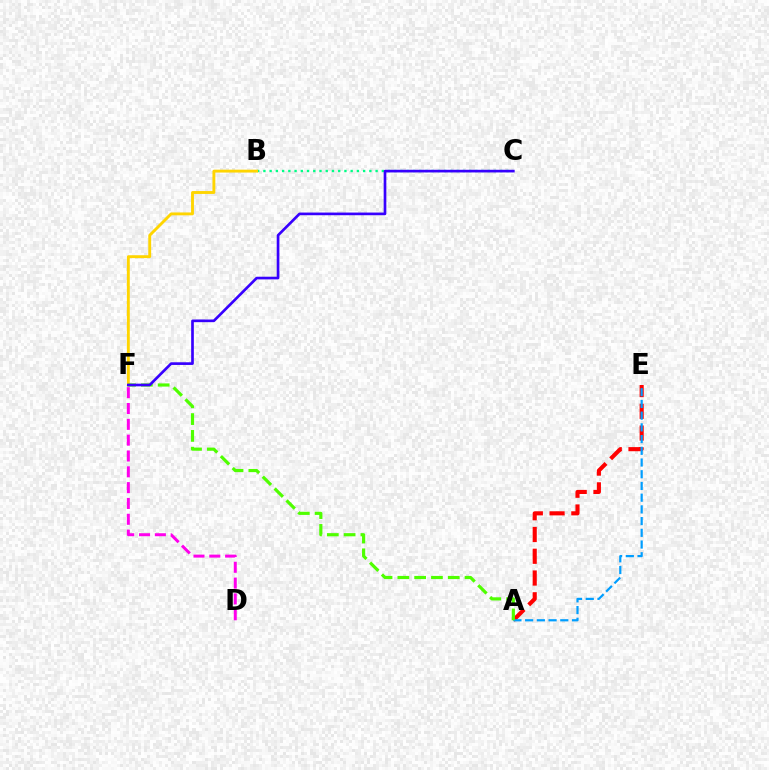{('D', 'F'): [{'color': '#ff00ed', 'line_style': 'dashed', 'thickness': 2.15}], ('B', 'C'): [{'color': '#00ff86', 'line_style': 'dotted', 'thickness': 1.69}], ('A', 'E'): [{'color': '#ff0000', 'line_style': 'dashed', 'thickness': 2.96}, {'color': '#009eff', 'line_style': 'dashed', 'thickness': 1.59}], ('B', 'F'): [{'color': '#ffd500', 'line_style': 'solid', 'thickness': 2.07}], ('A', 'F'): [{'color': '#4fff00', 'line_style': 'dashed', 'thickness': 2.28}], ('C', 'F'): [{'color': '#3700ff', 'line_style': 'solid', 'thickness': 1.92}]}